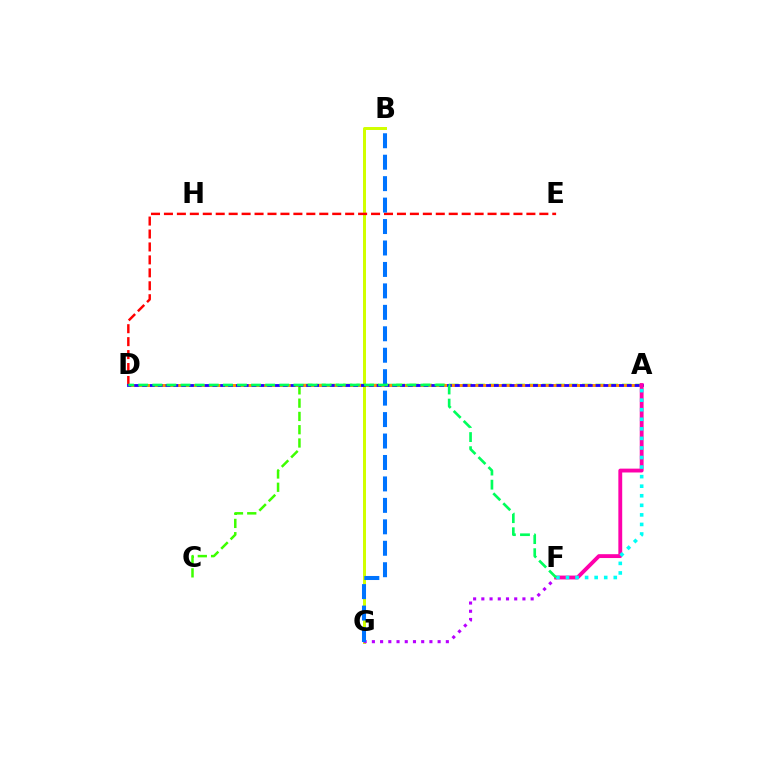{('B', 'G'): [{'color': '#d1ff00', 'line_style': 'solid', 'thickness': 2.15}, {'color': '#0074ff', 'line_style': 'dashed', 'thickness': 2.91}], ('D', 'E'): [{'color': '#ff0000', 'line_style': 'dashed', 'thickness': 1.76}], ('A', 'C'): [{'color': '#3dff00', 'line_style': 'dashed', 'thickness': 1.8}], ('A', 'D'): [{'color': '#2500ff', 'line_style': 'solid', 'thickness': 2.04}, {'color': '#ff9400', 'line_style': 'dotted', 'thickness': 2.12}], ('F', 'G'): [{'color': '#b900ff', 'line_style': 'dotted', 'thickness': 2.23}], ('A', 'F'): [{'color': '#ff00ac', 'line_style': 'solid', 'thickness': 2.77}, {'color': '#00fff6', 'line_style': 'dotted', 'thickness': 2.6}], ('D', 'F'): [{'color': '#00ff5c', 'line_style': 'dashed', 'thickness': 1.92}]}